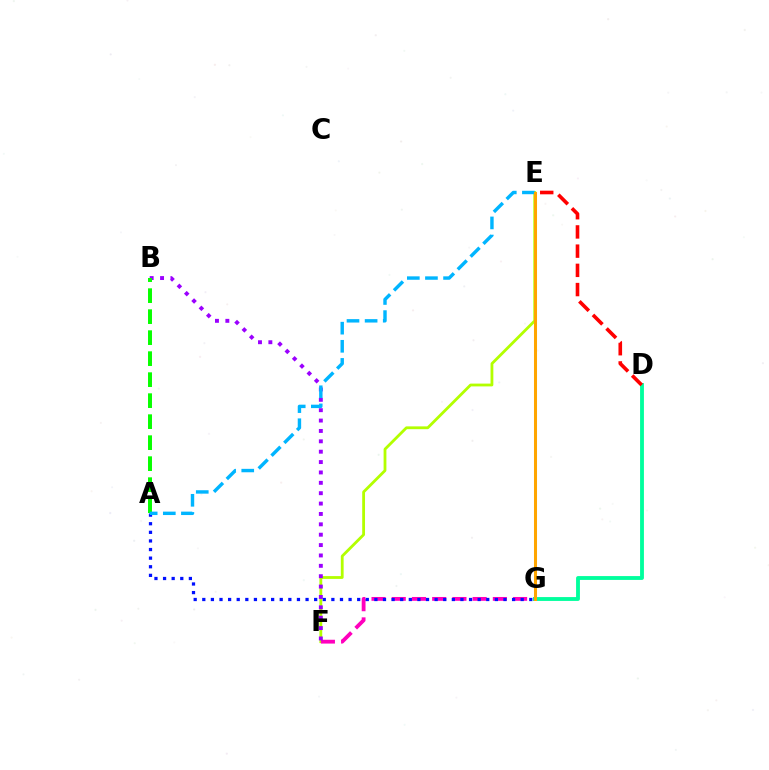{('E', 'F'): [{'color': '#b3ff00', 'line_style': 'solid', 'thickness': 2.02}], ('F', 'G'): [{'color': '#ff00bd', 'line_style': 'dashed', 'thickness': 2.75}], ('A', 'G'): [{'color': '#0010ff', 'line_style': 'dotted', 'thickness': 2.34}], ('D', 'G'): [{'color': '#00ff9d', 'line_style': 'solid', 'thickness': 2.77}], ('B', 'F'): [{'color': '#9b00ff', 'line_style': 'dotted', 'thickness': 2.82}], ('A', 'B'): [{'color': '#08ff00', 'line_style': 'dashed', 'thickness': 2.85}], ('A', 'E'): [{'color': '#00b5ff', 'line_style': 'dashed', 'thickness': 2.46}], ('E', 'G'): [{'color': '#ffa500', 'line_style': 'solid', 'thickness': 2.19}], ('D', 'E'): [{'color': '#ff0000', 'line_style': 'dashed', 'thickness': 2.61}]}